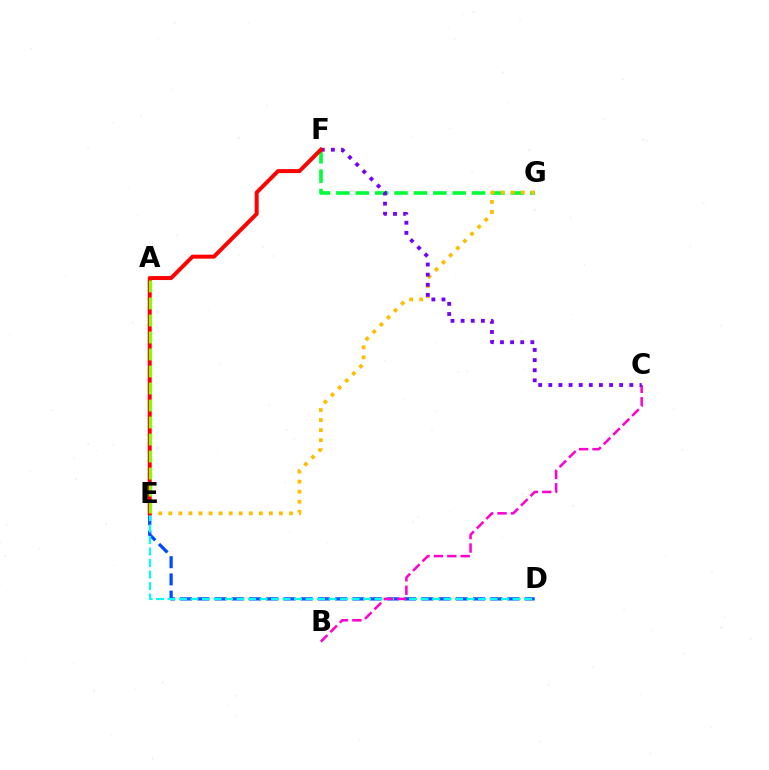{('F', 'G'): [{'color': '#00ff39', 'line_style': 'dashed', 'thickness': 2.63}], ('D', 'E'): [{'color': '#004bff', 'line_style': 'dashed', 'thickness': 2.34}, {'color': '#00fff6', 'line_style': 'dashed', 'thickness': 1.56}], ('E', 'G'): [{'color': '#ffbd00', 'line_style': 'dotted', 'thickness': 2.73}], ('B', 'C'): [{'color': '#ff00cf', 'line_style': 'dashed', 'thickness': 1.82}], ('C', 'F'): [{'color': '#7200ff', 'line_style': 'dotted', 'thickness': 2.75}], ('E', 'F'): [{'color': '#ff0000', 'line_style': 'solid', 'thickness': 2.86}], ('A', 'E'): [{'color': '#84ff00', 'line_style': 'dashed', 'thickness': 2.31}]}